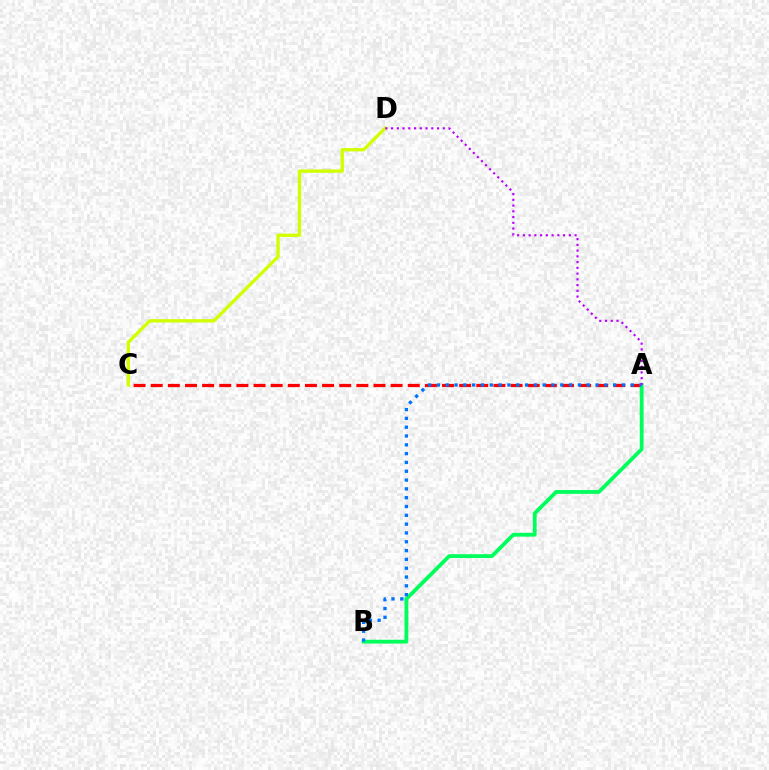{('A', 'C'): [{'color': '#ff0000', 'line_style': 'dashed', 'thickness': 2.33}], ('A', 'B'): [{'color': '#00ff5c', 'line_style': 'solid', 'thickness': 2.75}, {'color': '#0074ff', 'line_style': 'dotted', 'thickness': 2.39}], ('C', 'D'): [{'color': '#d1ff00', 'line_style': 'solid', 'thickness': 2.41}], ('A', 'D'): [{'color': '#b900ff', 'line_style': 'dotted', 'thickness': 1.56}]}